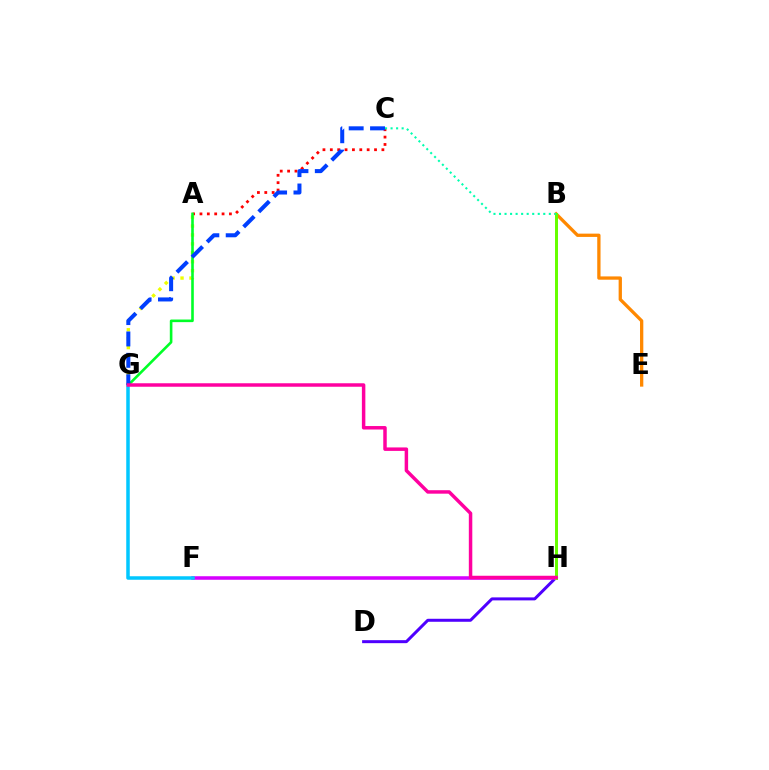{('A', 'C'): [{'color': '#ff0000', 'line_style': 'dotted', 'thickness': 2.0}], ('A', 'G'): [{'color': '#eeff00', 'line_style': 'dotted', 'thickness': 2.43}, {'color': '#00ff27', 'line_style': 'solid', 'thickness': 1.88}], ('D', 'H'): [{'color': '#4f00ff', 'line_style': 'solid', 'thickness': 2.16}], ('B', 'E'): [{'color': '#ff8800', 'line_style': 'solid', 'thickness': 2.37}], ('F', 'H'): [{'color': '#d600ff', 'line_style': 'solid', 'thickness': 2.55}], ('B', 'H'): [{'color': '#66ff00', 'line_style': 'solid', 'thickness': 2.15}], ('B', 'C'): [{'color': '#00ffaf', 'line_style': 'dotted', 'thickness': 1.5}], ('F', 'G'): [{'color': '#00c7ff', 'line_style': 'solid', 'thickness': 2.53}], ('C', 'G'): [{'color': '#003fff', 'line_style': 'dashed', 'thickness': 2.9}], ('G', 'H'): [{'color': '#ff00a0', 'line_style': 'solid', 'thickness': 2.5}]}